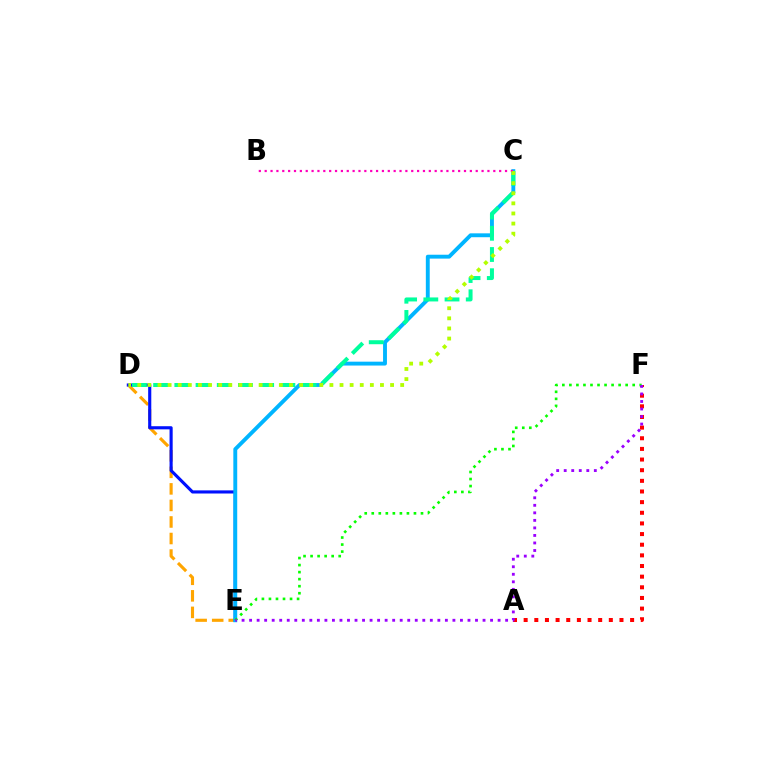{('A', 'F'): [{'color': '#ff0000', 'line_style': 'dotted', 'thickness': 2.89}], ('D', 'E'): [{'color': '#ffa500', 'line_style': 'dashed', 'thickness': 2.25}, {'color': '#0010ff', 'line_style': 'solid', 'thickness': 2.25}], ('C', 'E'): [{'color': '#00b5ff', 'line_style': 'solid', 'thickness': 2.8}], ('C', 'D'): [{'color': '#00ff9d', 'line_style': 'dashed', 'thickness': 2.88}, {'color': '#b3ff00', 'line_style': 'dotted', 'thickness': 2.75}], ('B', 'C'): [{'color': '#ff00bd', 'line_style': 'dotted', 'thickness': 1.59}], ('E', 'F'): [{'color': '#08ff00', 'line_style': 'dotted', 'thickness': 1.91}, {'color': '#9b00ff', 'line_style': 'dotted', 'thickness': 2.05}]}